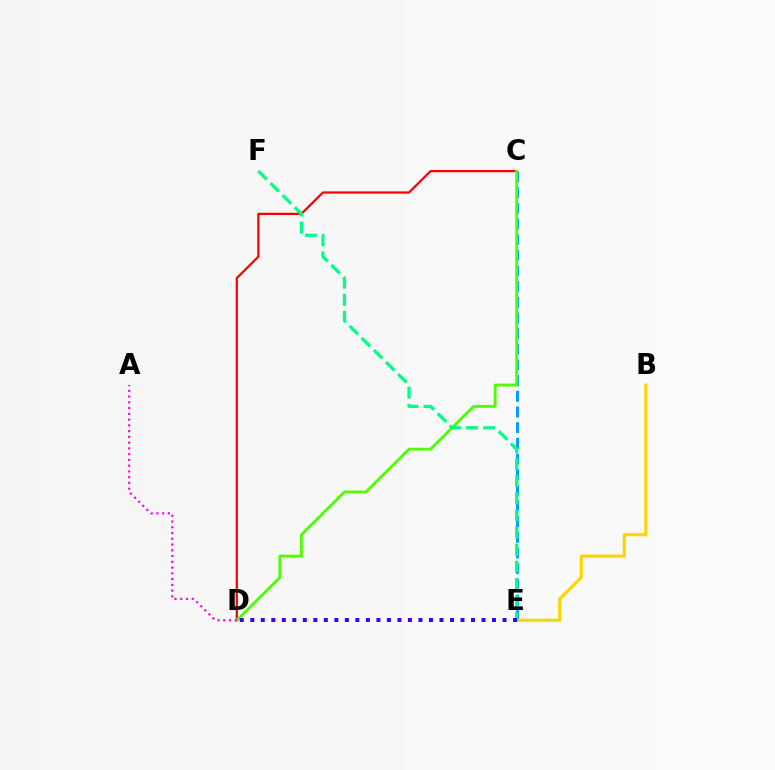{('C', 'E'): [{'color': '#009eff', 'line_style': 'dashed', 'thickness': 2.13}], ('C', 'D'): [{'color': '#ff0000', 'line_style': 'solid', 'thickness': 1.61}, {'color': '#4fff00', 'line_style': 'solid', 'thickness': 2.07}], ('B', 'E'): [{'color': '#ffd500', 'line_style': 'solid', 'thickness': 2.28}], ('E', 'F'): [{'color': '#00ff86', 'line_style': 'dashed', 'thickness': 2.32}], ('D', 'E'): [{'color': '#3700ff', 'line_style': 'dotted', 'thickness': 2.86}], ('A', 'D'): [{'color': '#ff00ed', 'line_style': 'dotted', 'thickness': 1.56}]}